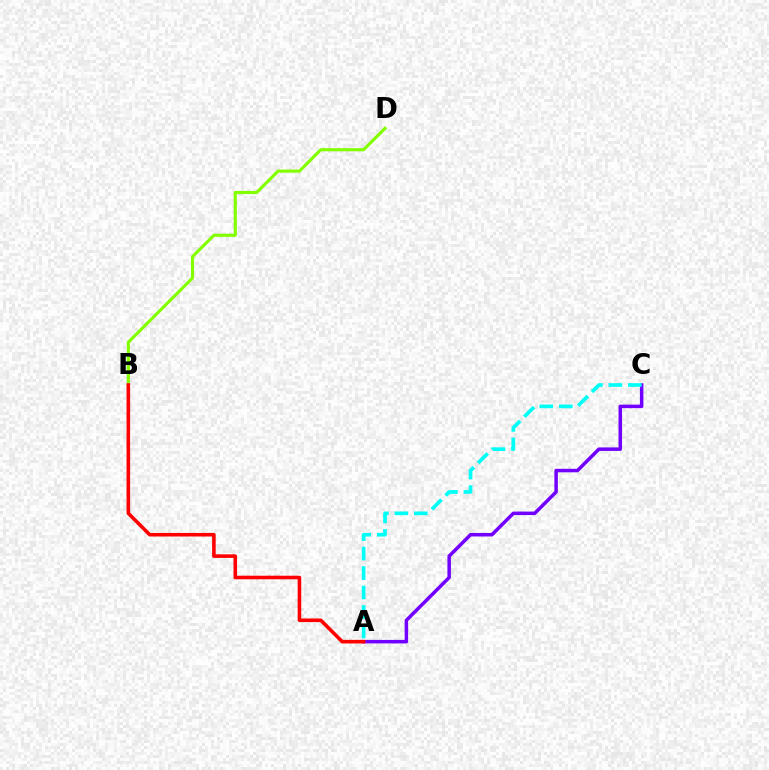{('A', 'C'): [{'color': '#7200ff', 'line_style': 'solid', 'thickness': 2.52}, {'color': '#00fff6', 'line_style': 'dashed', 'thickness': 2.65}], ('B', 'D'): [{'color': '#84ff00', 'line_style': 'solid', 'thickness': 2.27}], ('A', 'B'): [{'color': '#ff0000', 'line_style': 'solid', 'thickness': 2.58}]}